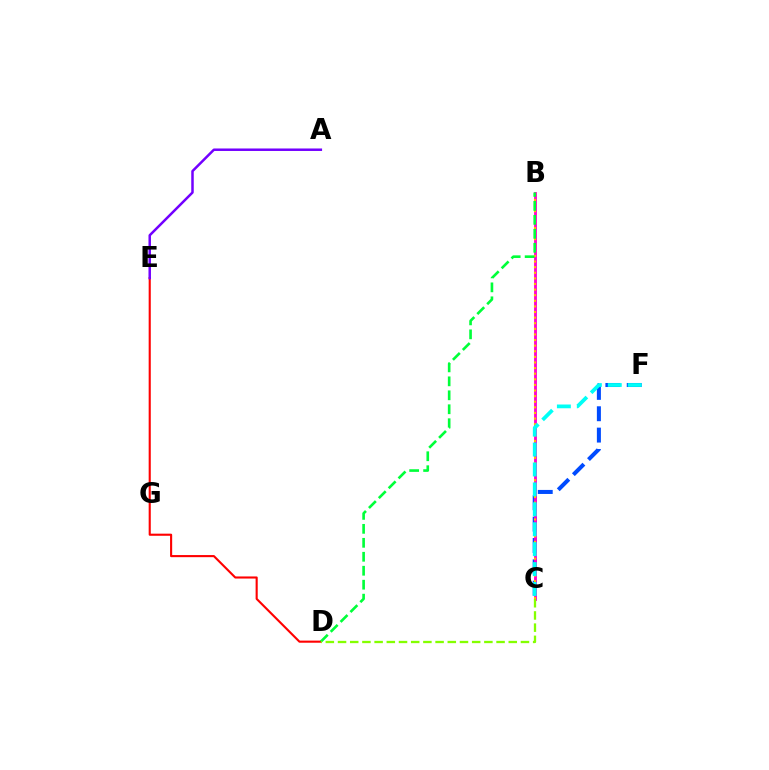{('C', 'F'): [{'color': '#004bff', 'line_style': 'dashed', 'thickness': 2.9}, {'color': '#00fff6', 'line_style': 'dashed', 'thickness': 2.71}], ('B', 'C'): [{'color': '#ff00cf', 'line_style': 'solid', 'thickness': 2.04}, {'color': '#ffbd00', 'line_style': 'dotted', 'thickness': 1.52}], ('D', 'E'): [{'color': '#ff0000', 'line_style': 'solid', 'thickness': 1.52}], ('B', 'D'): [{'color': '#00ff39', 'line_style': 'dashed', 'thickness': 1.9}], ('A', 'E'): [{'color': '#7200ff', 'line_style': 'solid', 'thickness': 1.8}], ('C', 'D'): [{'color': '#84ff00', 'line_style': 'dashed', 'thickness': 1.66}]}